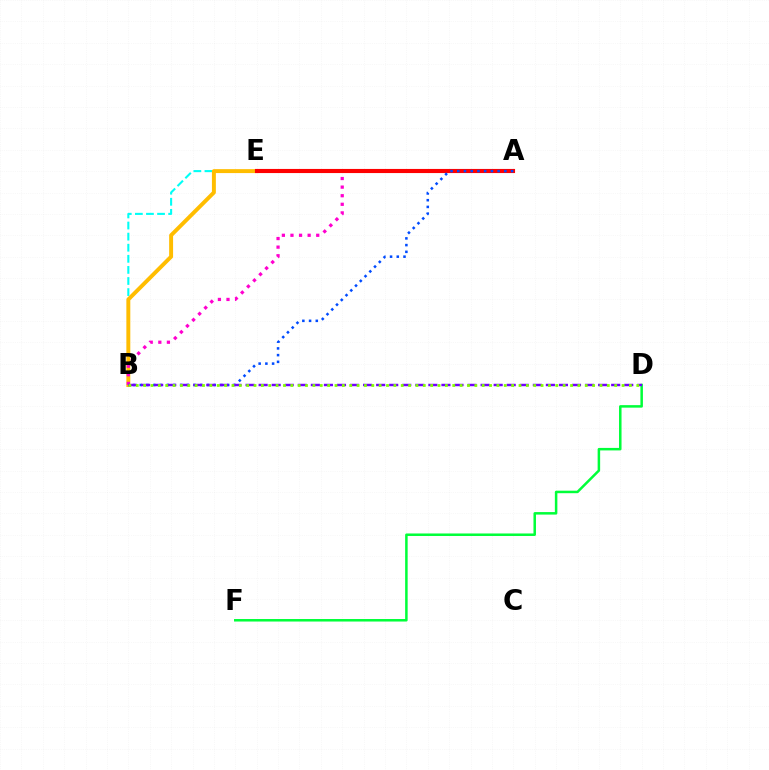{('B', 'E'): [{'color': '#00fff6', 'line_style': 'dashed', 'thickness': 1.51}, {'color': '#ffbd00', 'line_style': 'solid', 'thickness': 2.83}], ('A', 'B'): [{'color': '#ff00cf', 'line_style': 'dotted', 'thickness': 2.33}, {'color': '#004bff', 'line_style': 'dotted', 'thickness': 1.83}], ('D', 'F'): [{'color': '#00ff39', 'line_style': 'solid', 'thickness': 1.81}], ('A', 'E'): [{'color': '#ff0000', 'line_style': 'solid', 'thickness': 2.97}], ('B', 'D'): [{'color': '#7200ff', 'line_style': 'dashed', 'thickness': 1.77}, {'color': '#84ff00', 'line_style': 'dotted', 'thickness': 2.0}]}